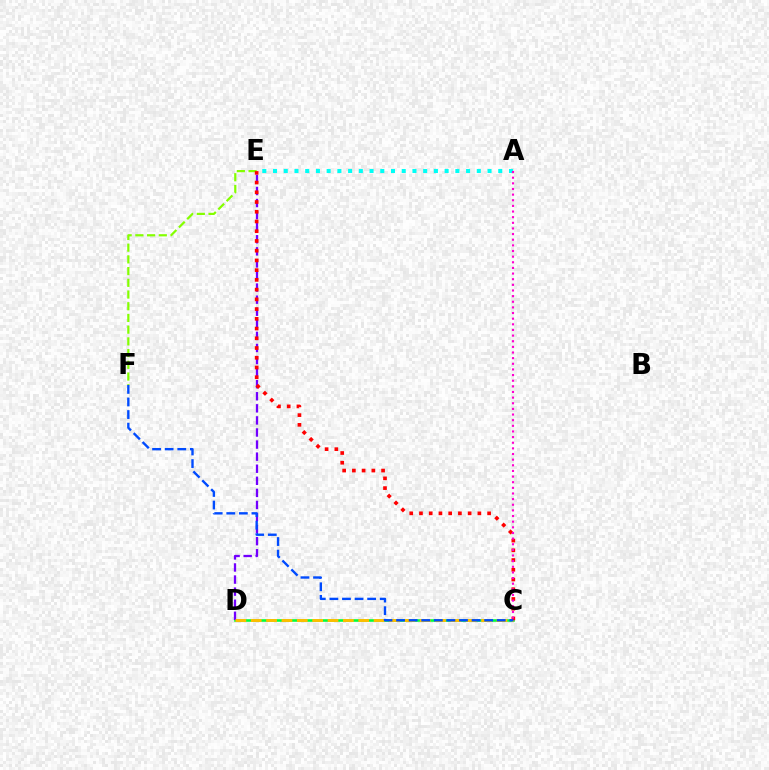{('C', 'D'): [{'color': '#00ff39', 'line_style': 'solid', 'thickness': 1.86}, {'color': '#ffbd00', 'line_style': 'dashed', 'thickness': 2.09}], ('E', 'F'): [{'color': '#84ff00', 'line_style': 'dashed', 'thickness': 1.59}], ('D', 'E'): [{'color': '#7200ff', 'line_style': 'dashed', 'thickness': 1.64}], ('A', 'E'): [{'color': '#00fff6', 'line_style': 'dotted', 'thickness': 2.91}], ('C', 'E'): [{'color': '#ff0000', 'line_style': 'dotted', 'thickness': 2.64}], ('A', 'C'): [{'color': '#ff00cf', 'line_style': 'dotted', 'thickness': 1.53}], ('C', 'F'): [{'color': '#004bff', 'line_style': 'dashed', 'thickness': 1.71}]}